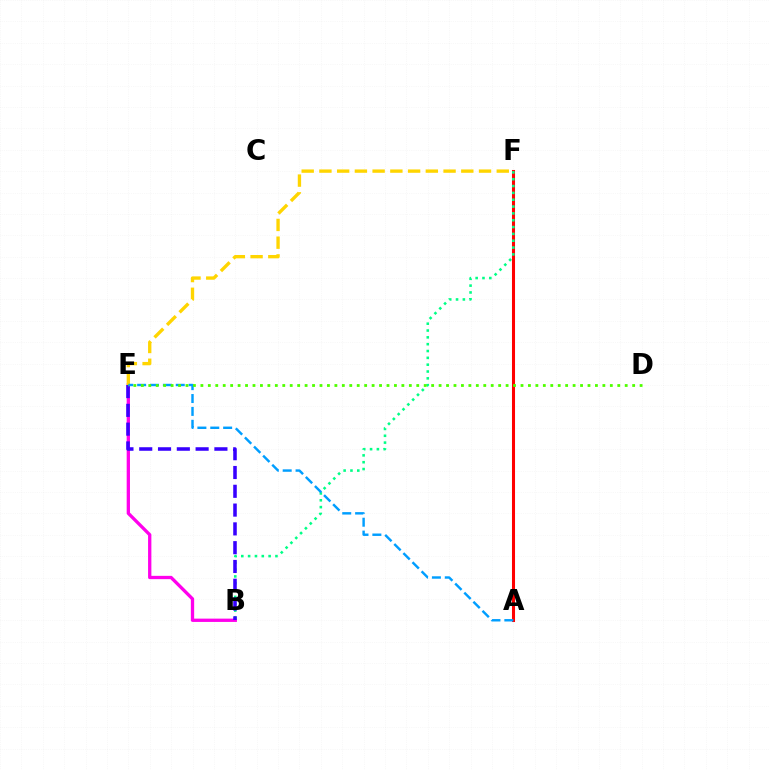{('B', 'E'): [{'color': '#ff00ed', 'line_style': 'solid', 'thickness': 2.38}, {'color': '#3700ff', 'line_style': 'dashed', 'thickness': 2.55}], ('A', 'F'): [{'color': '#ff0000', 'line_style': 'solid', 'thickness': 2.2}], ('B', 'F'): [{'color': '#00ff86', 'line_style': 'dotted', 'thickness': 1.86}], ('E', 'F'): [{'color': '#ffd500', 'line_style': 'dashed', 'thickness': 2.41}], ('A', 'E'): [{'color': '#009eff', 'line_style': 'dashed', 'thickness': 1.75}], ('D', 'E'): [{'color': '#4fff00', 'line_style': 'dotted', 'thickness': 2.02}]}